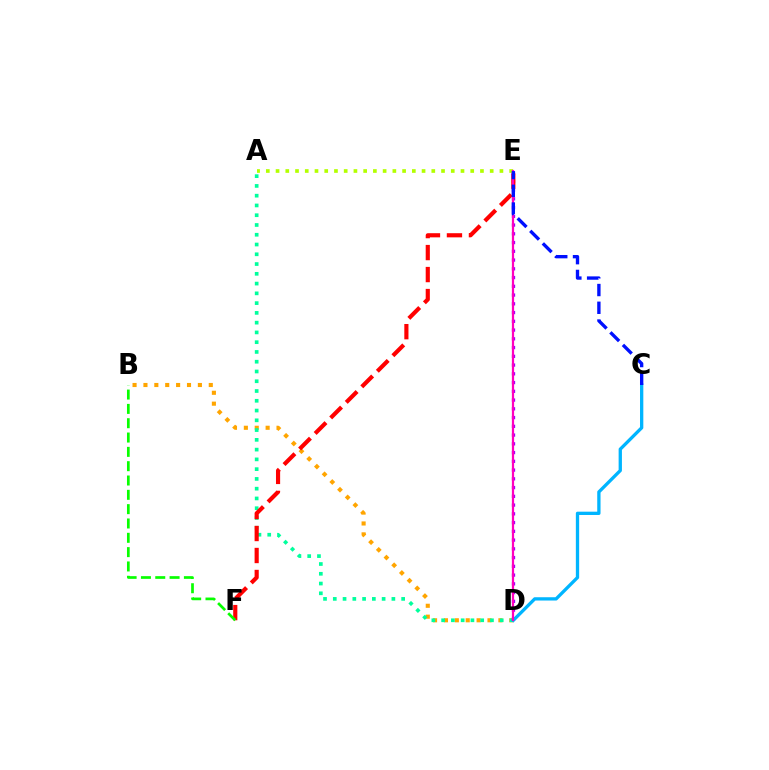{('B', 'D'): [{'color': '#ffa500', 'line_style': 'dotted', 'thickness': 2.96}], ('A', 'D'): [{'color': '#00ff9d', 'line_style': 'dotted', 'thickness': 2.65}], ('D', 'E'): [{'color': '#9b00ff', 'line_style': 'dotted', 'thickness': 2.38}, {'color': '#ff00bd', 'line_style': 'solid', 'thickness': 1.61}], ('A', 'E'): [{'color': '#b3ff00', 'line_style': 'dotted', 'thickness': 2.64}], ('C', 'D'): [{'color': '#00b5ff', 'line_style': 'solid', 'thickness': 2.38}], ('E', 'F'): [{'color': '#ff0000', 'line_style': 'dashed', 'thickness': 2.99}], ('C', 'E'): [{'color': '#0010ff', 'line_style': 'dashed', 'thickness': 2.41}], ('B', 'F'): [{'color': '#08ff00', 'line_style': 'dashed', 'thickness': 1.95}]}